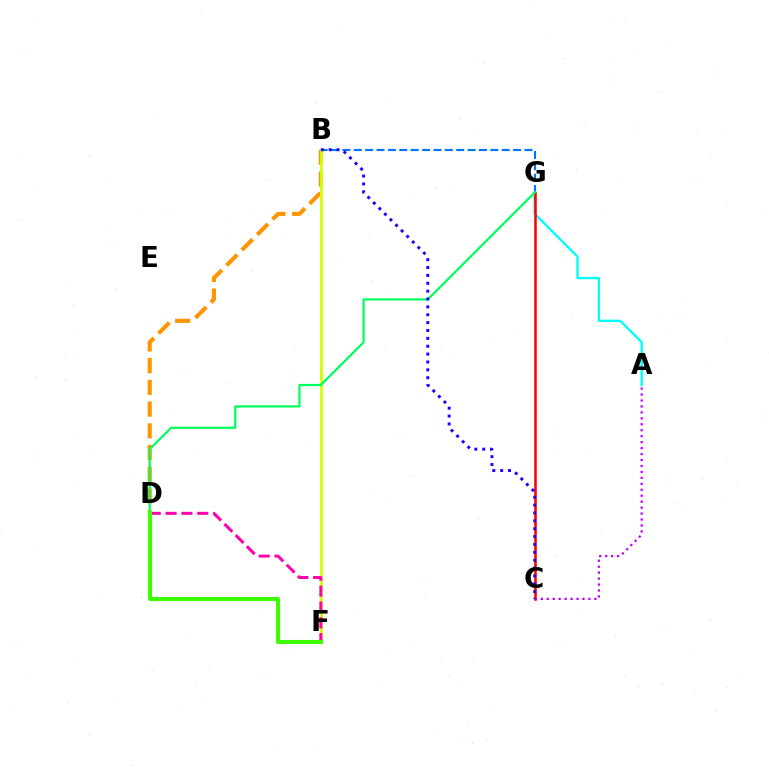{('B', 'D'): [{'color': '#ff9400', 'line_style': 'dashed', 'thickness': 2.95}], ('B', 'F'): [{'color': '#d1ff00', 'line_style': 'solid', 'thickness': 2.02}], ('B', 'G'): [{'color': '#0074ff', 'line_style': 'dashed', 'thickness': 1.55}], ('A', 'G'): [{'color': '#00fff6', 'line_style': 'solid', 'thickness': 1.68}], ('C', 'G'): [{'color': '#ff0000', 'line_style': 'solid', 'thickness': 1.84}], ('D', 'F'): [{'color': '#ff00ac', 'line_style': 'dashed', 'thickness': 2.15}, {'color': '#3dff00', 'line_style': 'solid', 'thickness': 2.94}], ('D', 'G'): [{'color': '#00ff5c', 'line_style': 'solid', 'thickness': 1.59}], ('A', 'C'): [{'color': '#b900ff', 'line_style': 'dotted', 'thickness': 1.62}], ('B', 'C'): [{'color': '#2500ff', 'line_style': 'dotted', 'thickness': 2.14}]}